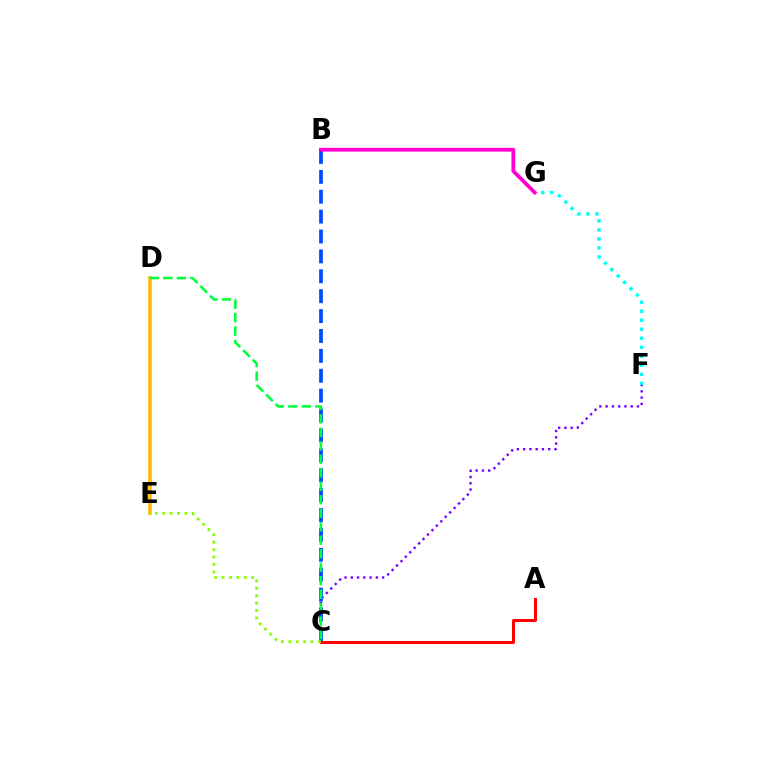{('C', 'F'): [{'color': '#7200ff', 'line_style': 'dotted', 'thickness': 1.7}], ('B', 'C'): [{'color': '#004bff', 'line_style': 'dashed', 'thickness': 2.7}], ('F', 'G'): [{'color': '#00fff6', 'line_style': 'dotted', 'thickness': 2.45}], ('A', 'C'): [{'color': '#ff0000', 'line_style': 'solid', 'thickness': 2.14}], ('D', 'E'): [{'color': '#ffbd00', 'line_style': 'solid', 'thickness': 2.65}], ('C', 'D'): [{'color': '#00ff39', 'line_style': 'dashed', 'thickness': 1.83}], ('B', 'G'): [{'color': '#ff00cf', 'line_style': 'solid', 'thickness': 2.72}], ('C', 'E'): [{'color': '#84ff00', 'line_style': 'dotted', 'thickness': 2.01}]}